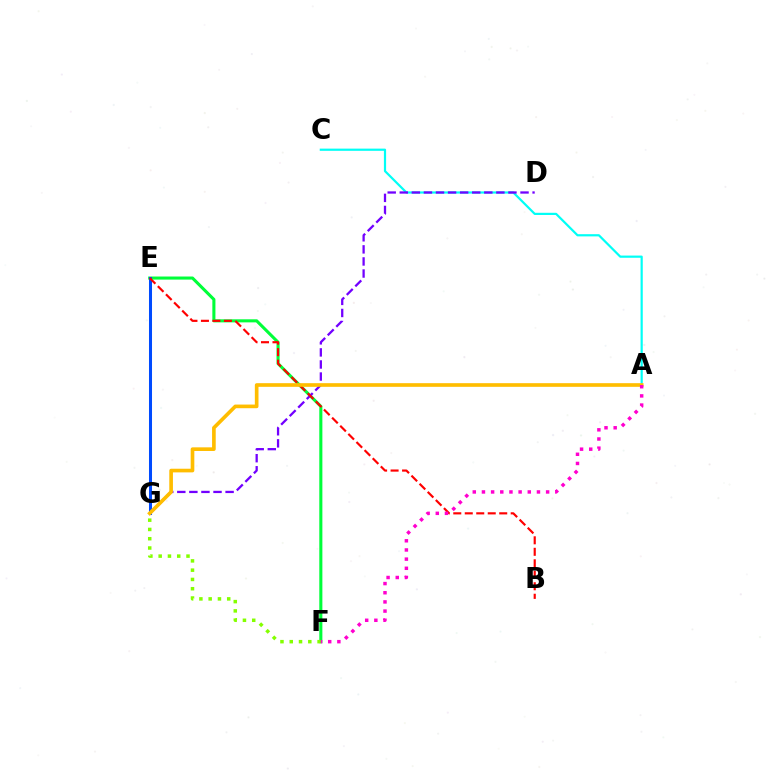{('E', 'F'): [{'color': '#00ff39', 'line_style': 'solid', 'thickness': 2.21}], ('E', 'G'): [{'color': '#004bff', 'line_style': 'solid', 'thickness': 2.18}], ('A', 'C'): [{'color': '#00fff6', 'line_style': 'solid', 'thickness': 1.58}], ('F', 'G'): [{'color': '#84ff00', 'line_style': 'dotted', 'thickness': 2.52}], ('D', 'G'): [{'color': '#7200ff', 'line_style': 'dashed', 'thickness': 1.64}], ('B', 'E'): [{'color': '#ff0000', 'line_style': 'dashed', 'thickness': 1.56}], ('A', 'G'): [{'color': '#ffbd00', 'line_style': 'solid', 'thickness': 2.63}], ('A', 'F'): [{'color': '#ff00cf', 'line_style': 'dotted', 'thickness': 2.49}]}